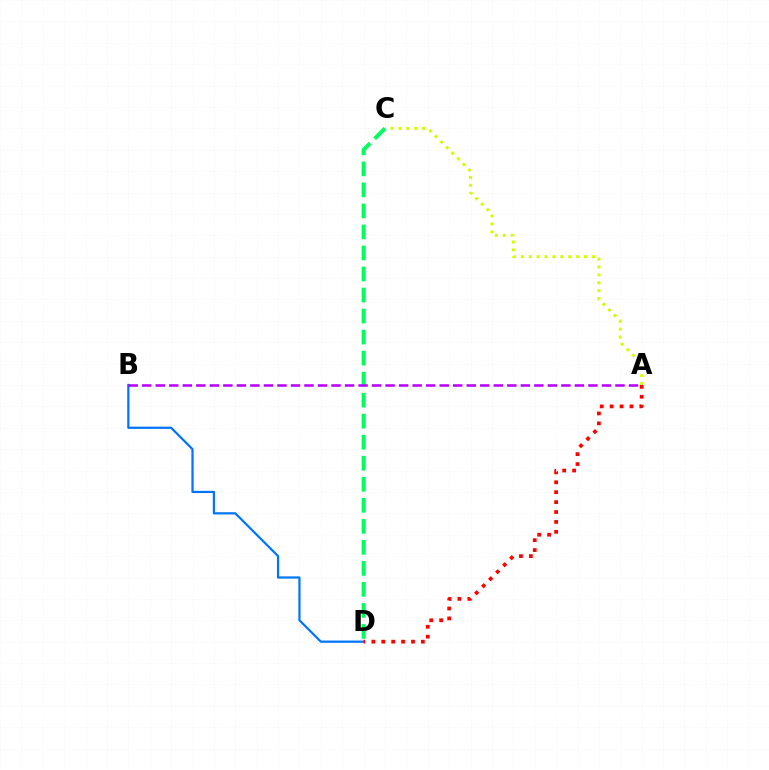{('B', 'D'): [{'color': '#0074ff', 'line_style': 'solid', 'thickness': 1.6}], ('C', 'D'): [{'color': '#00ff5c', 'line_style': 'dashed', 'thickness': 2.86}], ('A', 'C'): [{'color': '#d1ff00', 'line_style': 'dotted', 'thickness': 2.15}], ('A', 'B'): [{'color': '#b900ff', 'line_style': 'dashed', 'thickness': 1.84}], ('A', 'D'): [{'color': '#ff0000', 'line_style': 'dotted', 'thickness': 2.69}]}